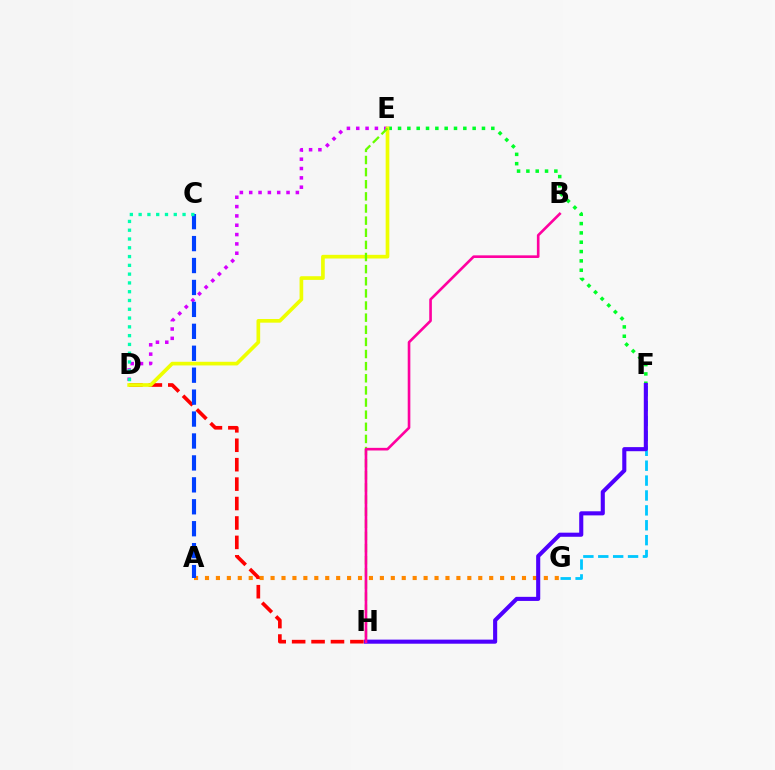{('D', 'H'): [{'color': '#ff0000', 'line_style': 'dashed', 'thickness': 2.64}], ('E', 'F'): [{'color': '#00ff27', 'line_style': 'dotted', 'thickness': 2.53}], ('A', 'G'): [{'color': '#ff8800', 'line_style': 'dotted', 'thickness': 2.97}], ('D', 'E'): [{'color': '#d600ff', 'line_style': 'dotted', 'thickness': 2.54}, {'color': '#eeff00', 'line_style': 'solid', 'thickness': 2.64}], ('F', 'G'): [{'color': '#00c7ff', 'line_style': 'dashed', 'thickness': 2.02}], ('A', 'C'): [{'color': '#003fff', 'line_style': 'dashed', 'thickness': 2.98}], ('C', 'D'): [{'color': '#00ffaf', 'line_style': 'dotted', 'thickness': 2.39}], ('E', 'H'): [{'color': '#66ff00', 'line_style': 'dashed', 'thickness': 1.65}], ('F', 'H'): [{'color': '#4f00ff', 'line_style': 'solid', 'thickness': 2.95}], ('B', 'H'): [{'color': '#ff00a0', 'line_style': 'solid', 'thickness': 1.9}]}